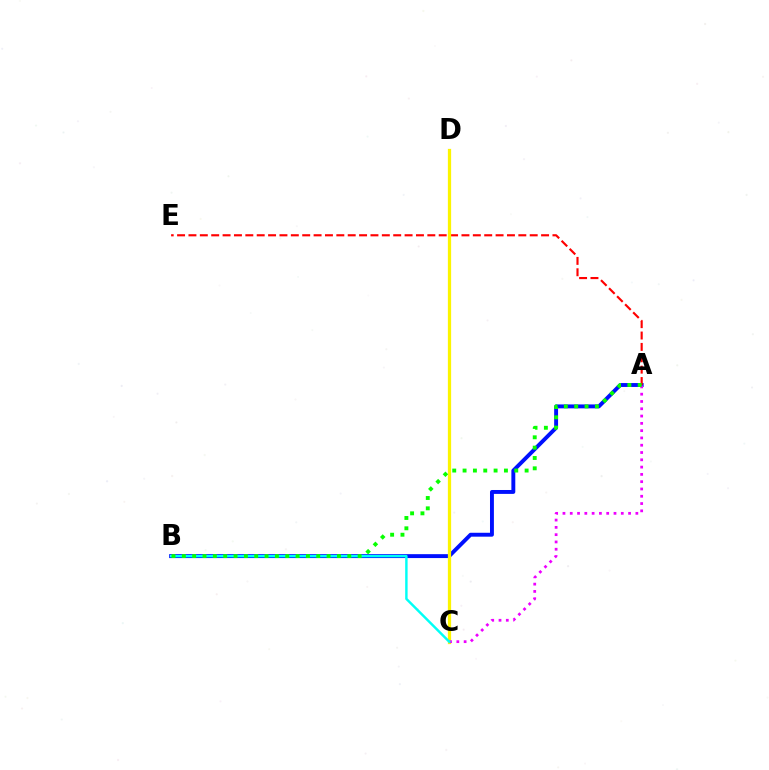{('A', 'B'): [{'color': '#0010ff', 'line_style': 'solid', 'thickness': 2.81}, {'color': '#08ff00', 'line_style': 'dotted', 'thickness': 2.81}], ('A', 'E'): [{'color': '#ff0000', 'line_style': 'dashed', 'thickness': 1.55}], ('C', 'D'): [{'color': '#fcf500', 'line_style': 'solid', 'thickness': 2.34}], ('A', 'C'): [{'color': '#ee00ff', 'line_style': 'dotted', 'thickness': 1.98}], ('B', 'C'): [{'color': '#00fff6', 'line_style': 'solid', 'thickness': 1.75}]}